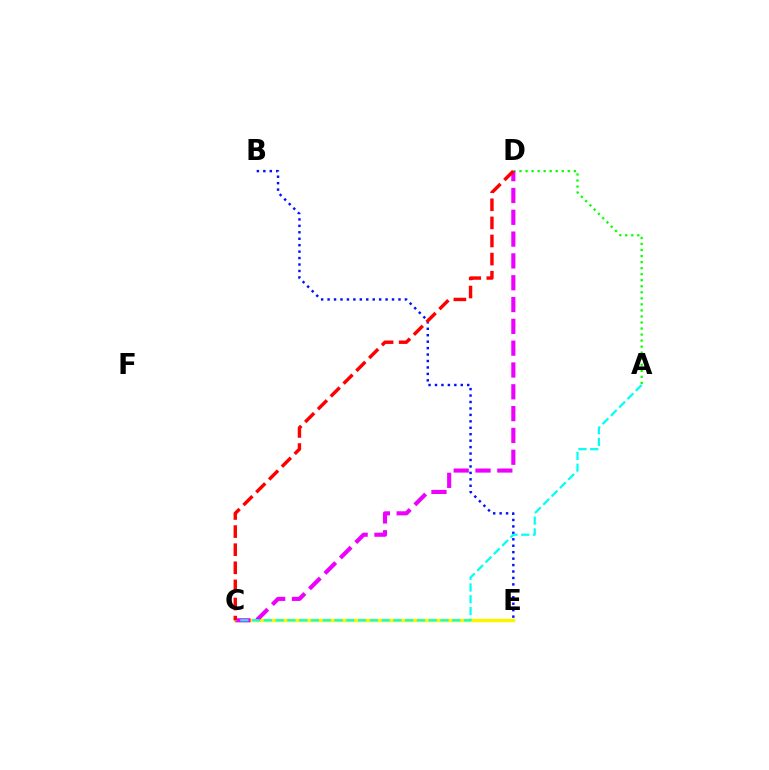{('C', 'E'): [{'color': '#fcf500', 'line_style': 'solid', 'thickness': 2.49}], ('B', 'E'): [{'color': '#0010ff', 'line_style': 'dotted', 'thickness': 1.75}], ('A', 'D'): [{'color': '#08ff00', 'line_style': 'dotted', 'thickness': 1.64}], ('C', 'D'): [{'color': '#ee00ff', 'line_style': 'dashed', 'thickness': 2.96}, {'color': '#ff0000', 'line_style': 'dashed', 'thickness': 2.46}], ('A', 'C'): [{'color': '#00fff6', 'line_style': 'dashed', 'thickness': 1.6}]}